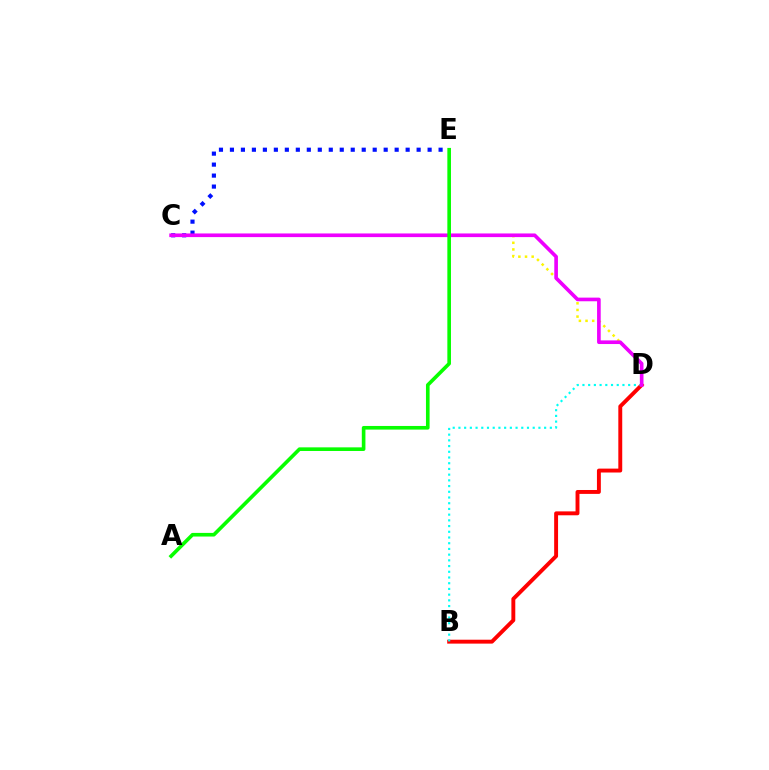{('B', 'D'): [{'color': '#ff0000', 'line_style': 'solid', 'thickness': 2.81}, {'color': '#00fff6', 'line_style': 'dotted', 'thickness': 1.55}], ('C', 'D'): [{'color': '#fcf500', 'line_style': 'dotted', 'thickness': 1.8}, {'color': '#ee00ff', 'line_style': 'solid', 'thickness': 2.62}], ('C', 'E'): [{'color': '#0010ff', 'line_style': 'dotted', 'thickness': 2.98}], ('A', 'E'): [{'color': '#08ff00', 'line_style': 'solid', 'thickness': 2.61}]}